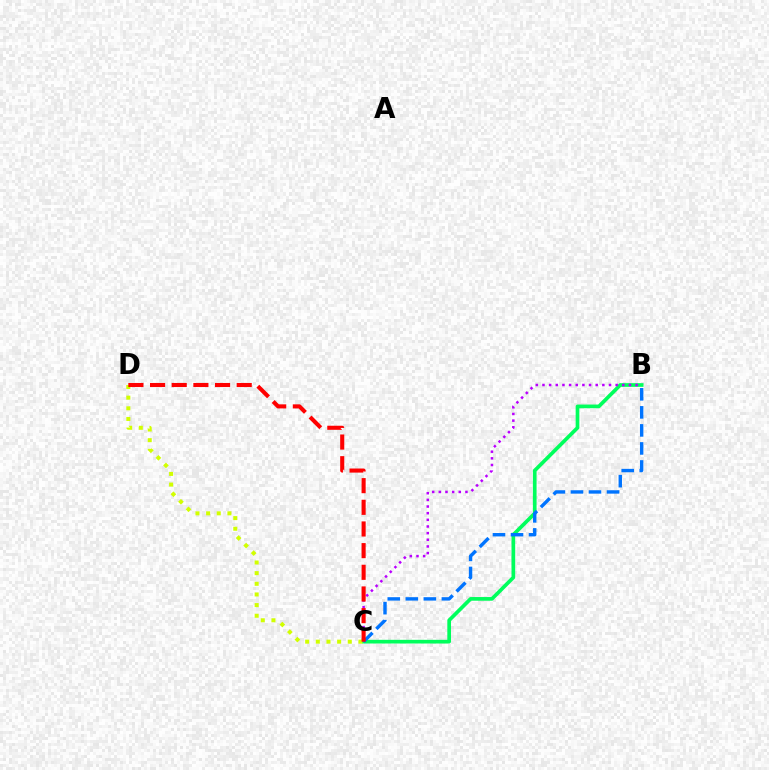{('B', 'C'): [{'color': '#00ff5c', 'line_style': 'solid', 'thickness': 2.66}, {'color': '#b900ff', 'line_style': 'dotted', 'thickness': 1.81}, {'color': '#0074ff', 'line_style': 'dashed', 'thickness': 2.45}], ('C', 'D'): [{'color': '#d1ff00', 'line_style': 'dotted', 'thickness': 2.89}, {'color': '#ff0000', 'line_style': 'dashed', 'thickness': 2.94}]}